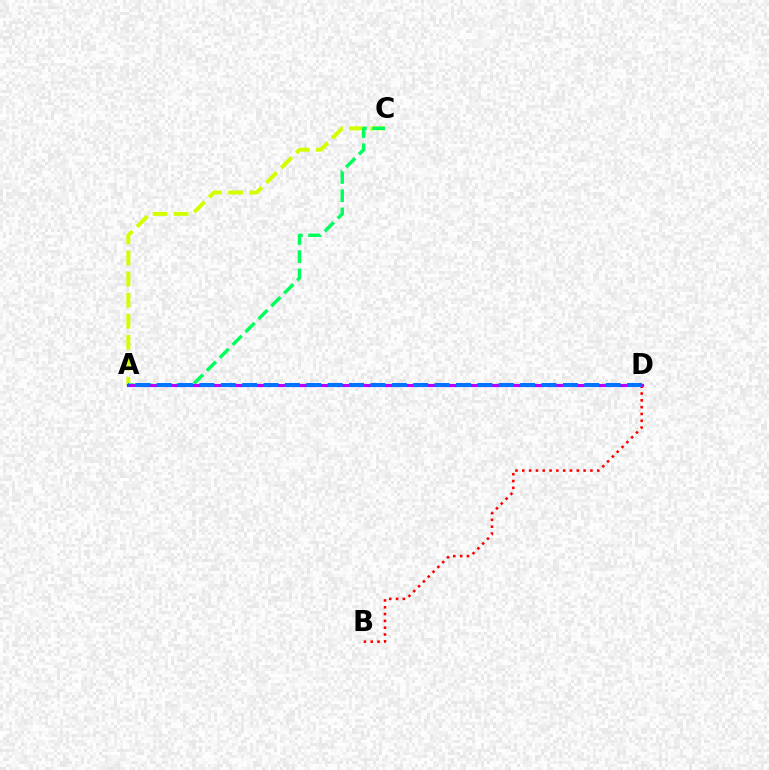{('A', 'C'): [{'color': '#d1ff00', 'line_style': 'dashed', 'thickness': 2.86}, {'color': '#00ff5c', 'line_style': 'dashed', 'thickness': 2.48}], ('B', 'D'): [{'color': '#ff0000', 'line_style': 'dotted', 'thickness': 1.85}], ('A', 'D'): [{'color': '#b900ff', 'line_style': 'solid', 'thickness': 2.25}, {'color': '#0074ff', 'line_style': 'dashed', 'thickness': 2.9}]}